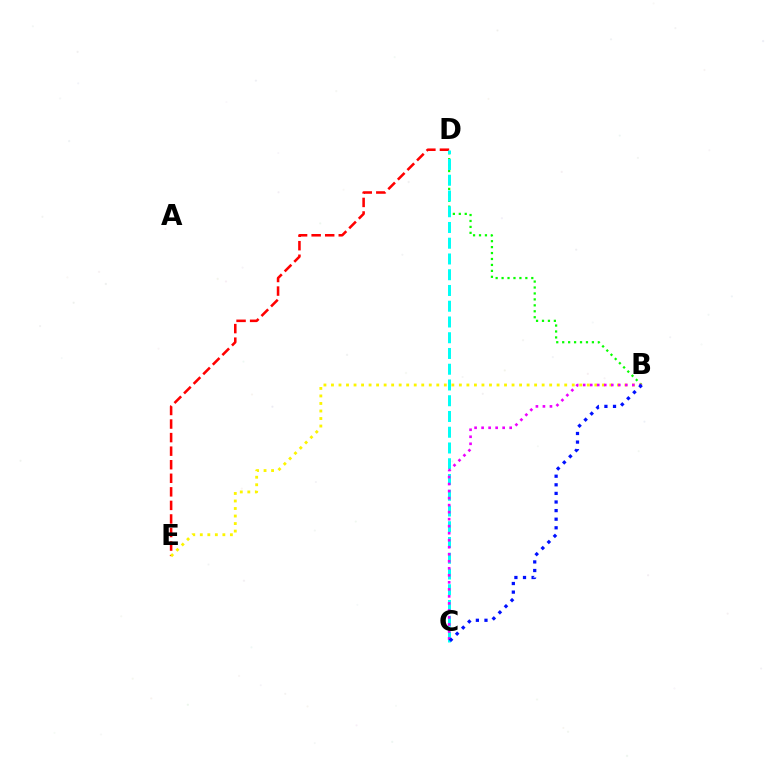{('D', 'E'): [{'color': '#ff0000', 'line_style': 'dashed', 'thickness': 1.84}], ('B', 'D'): [{'color': '#08ff00', 'line_style': 'dotted', 'thickness': 1.61}], ('B', 'E'): [{'color': '#fcf500', 'line_style': 'dotted', 'thickness': 2.04}], ('C', 'D'): [{'color': '#00fff6', 'line_style': 'dashed', 'thickness': 2.14}], ('B', 'C'): [{'color': '#ee00ff', 'line_style': 'dotted', 'thickness': 1.91}, {'color': '#0010ff', 'line_style': 'dotted', 'thickness': 2.34}]}